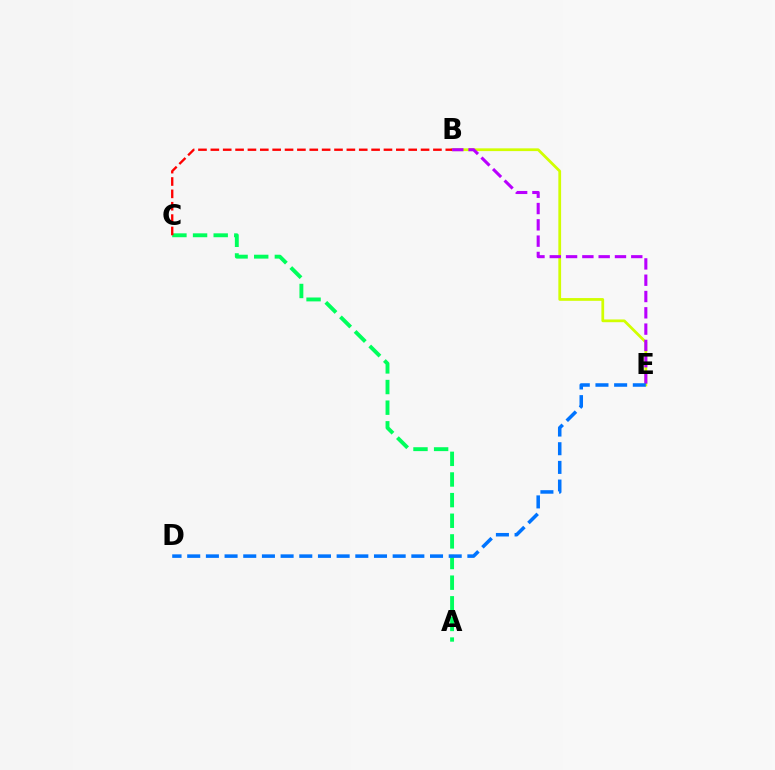{('A', 'C'): [{'color': '#00ff5c', 'line_style': 'dashed', 'thickness': 2.8}], ('B', 'E'): [{'color': '#d1ff00', 'line_style': 'solid', 'thickness': 1.98}, {'color': '#b900ff', 'line_style': 'dashed', 'thickness': 2.21}], ('B', 'C'): [{'color': '#ff0000', 'line_style': 'dashed', 'thickness': 1.68}], ('D', 'E'): [{'color': '#0074ff', 'line_style': 'dashed', 'thickness': 2.54}]}